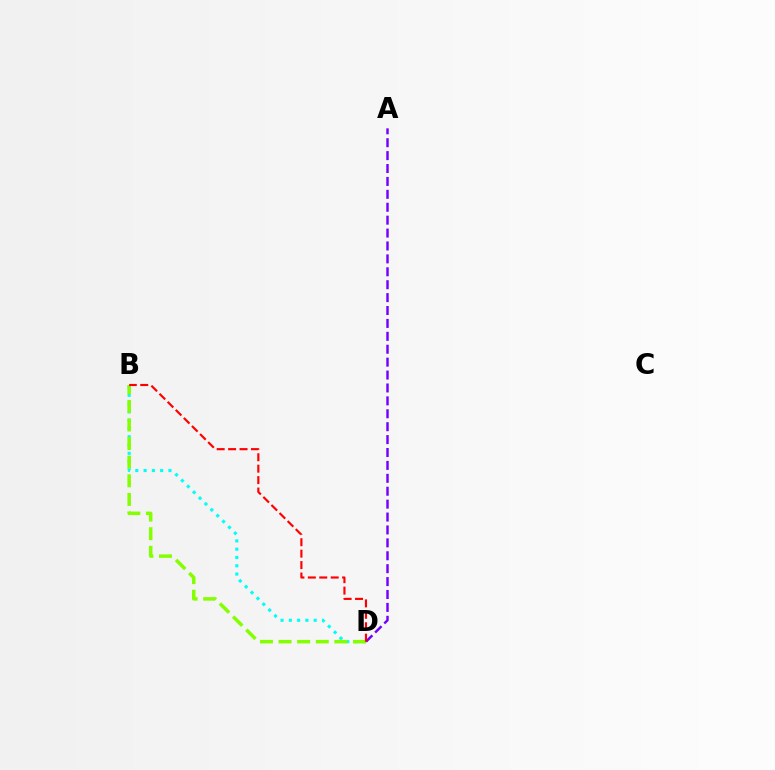{('B', 'D'): [{'color': '#00fff6', 'line_style': 'dotted', 'thickness': 2.25}, {'color': '#84ff00', 'line_style': 'dashed', 'thickness': 2.53}, {'color': '#ff0000', 'line_style': 'dashed', 'thickness': 1.55}], ('A', 'D'): [{'color': '#7200ff', 'line_style': 'dashed', 'thickness': 1.75}]}